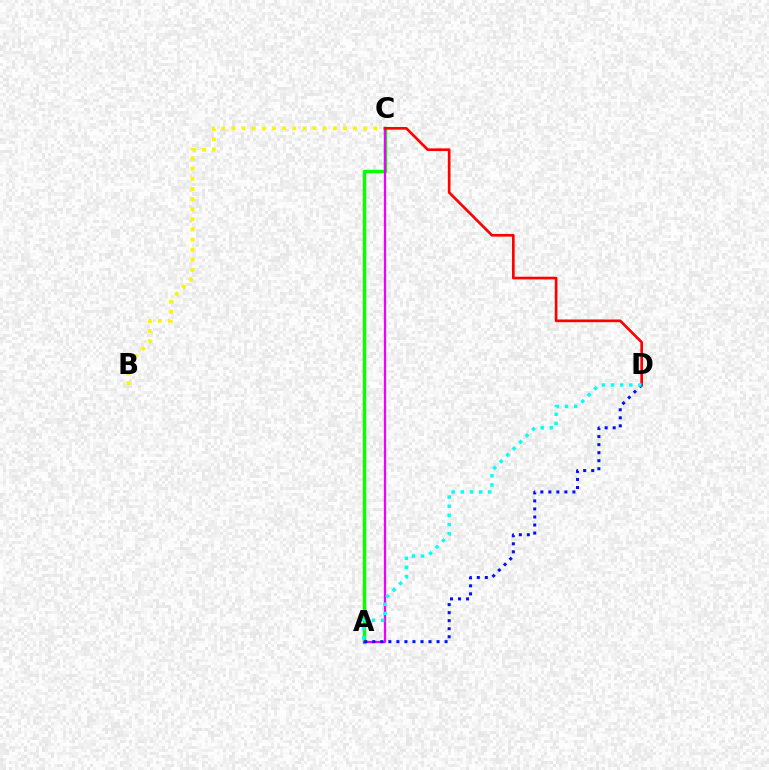{('B', 'C'): [{'color': '#fcf500', 'line_style': 'dotted', 'thickness': 2.76}], ('A', 'C'): [{'color': '#08ff00', 'line_style': 'solid', 'thickness': 2.48}, {'color': '#ee00ff', 'line_style': 'solid', 'thickness': 1.63}], ('C', 'D'): [{'color': '#ff0000', 'line_style': 'solid', 'thickness': 1.92}], ('A', 'D'): [{'color': '#0010ff', 'line_style': 'dotted', 'thickness': 2.18}, {'color': '#00fff6', 'line_style': 'dotted', 'thickness': 2.49}]}